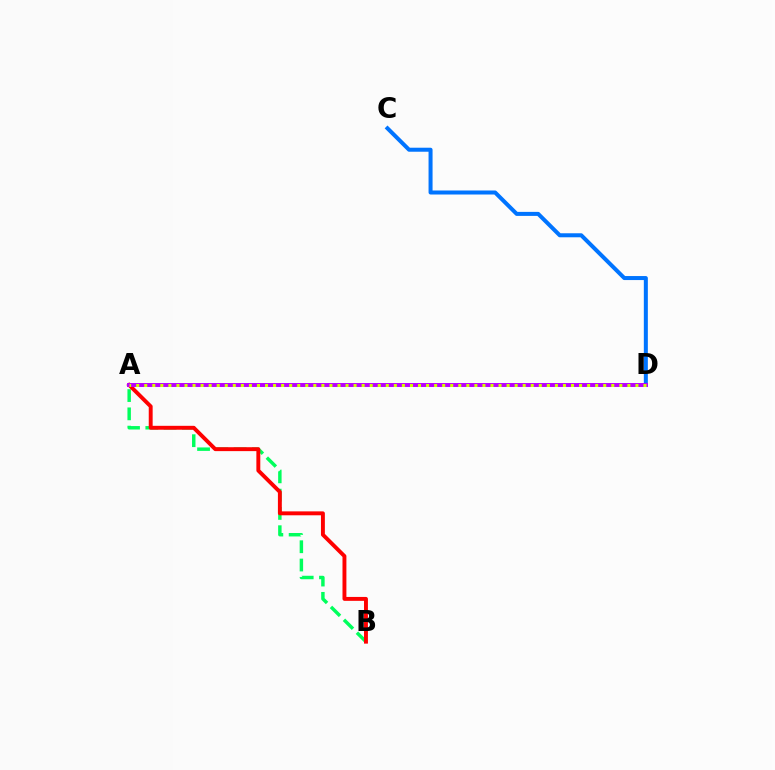{('A', 'B'): [{'color': '#00ff5c', 'line_style': 'dashed', 'thickness': 2.48}, {'color': '#ff0000', 'line_style': 'solid', 'thickness': 2.81}], ('C', 'D'): [{'color': '#0074ff', 'line_style': 'solid', 'thickness': 2.89}], ('A', 'D'): [{'color': '#b900ff', 'line_style': 'solid', 'thickness': 2.84}, {'color': '#d1ff00', 'line_style': 'dotted', 'thickness': 2.19}]}